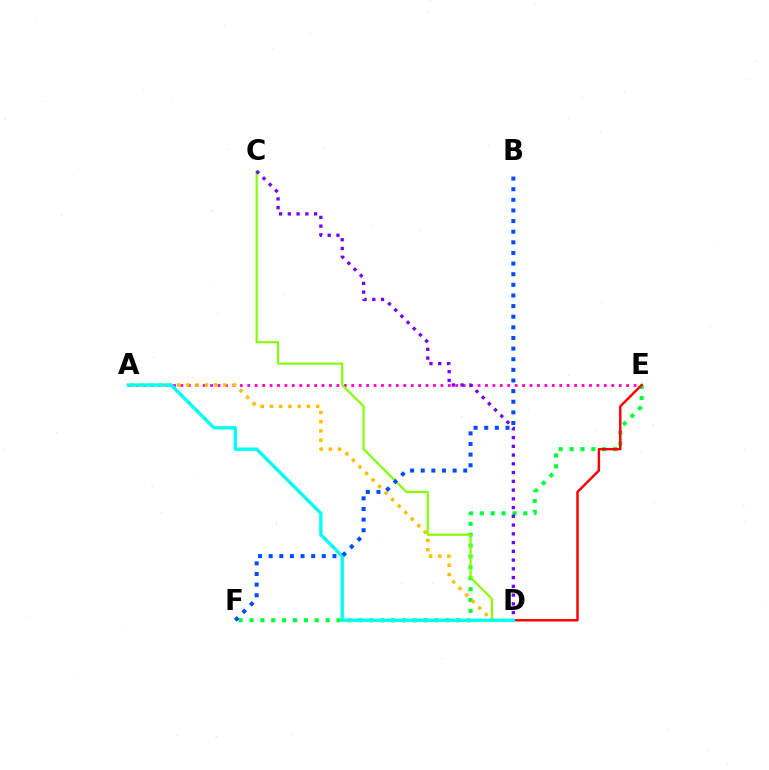{('A', 'E'): [{'color': '#ff00cf', 'line_style': 'dotted', 'thickness': 2.02}], ('E', 'F'): [{'color': '#00ff39', 'line_style': 'dotted', 'thickness': 2.96}], ('A', 'D'): [{'color': '#ffbd00', 'line_style': 'dotted', 'thickness': 2.51}, {'color': '#00fff6', 'line_style': 'solid', 'thickness': 2.42}], ('D', 'E'): [{'color': '#ff0000', 'line_style': 'solid', 'thickness': 1.76}], ('C', 'D'): [{'color': '#84ff00', 'line_style': 'solid', 'thickness': 1.57}, {'color': '#7200ff', 'line_style': 'dotted', 'thickness': 2.38}], ('B', 'F'): [{'color': '#004bff', 'line_style': 'dotted', 'thickness': 2.89}]}